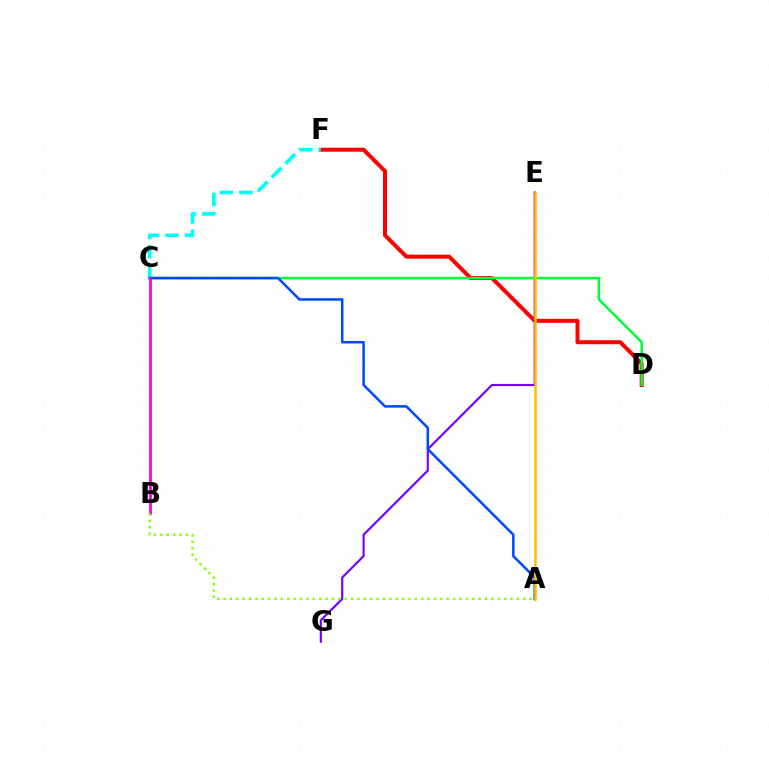{('D', 'F'): [{'color': '#ff0000', 'line_style': 'solid', 'thickness': 2.87}], ('E', 'G'): [{'color': '#7200ff', 'line_style': 'solid', 'thickness': 1.54}], ('C', 'F'): [{'color': '#00fff6', 'line_style': 'dashed', 'thickness': 2.64}], ('C', 'D'): [{'color': '#00ff39', 'line_style': 'solid', 'thickness': 1.83}], ('A', 'C'): [{'color': '#004bff', 'line_style': 'solid', 'thickness': 1.81}], ('B', 'C'): [{'color': '#ff00cf', 'line_style': 'solid', 'thickness': 1.98}], ('A', 'E'): [{'color': '#ffbd00', 'line_style': 'solid', 'thickness': 1.86}], ('A', 'B'): [{'color': '#84ff00', 'line_style': 'dotted', 'thickness': 1.73}]}